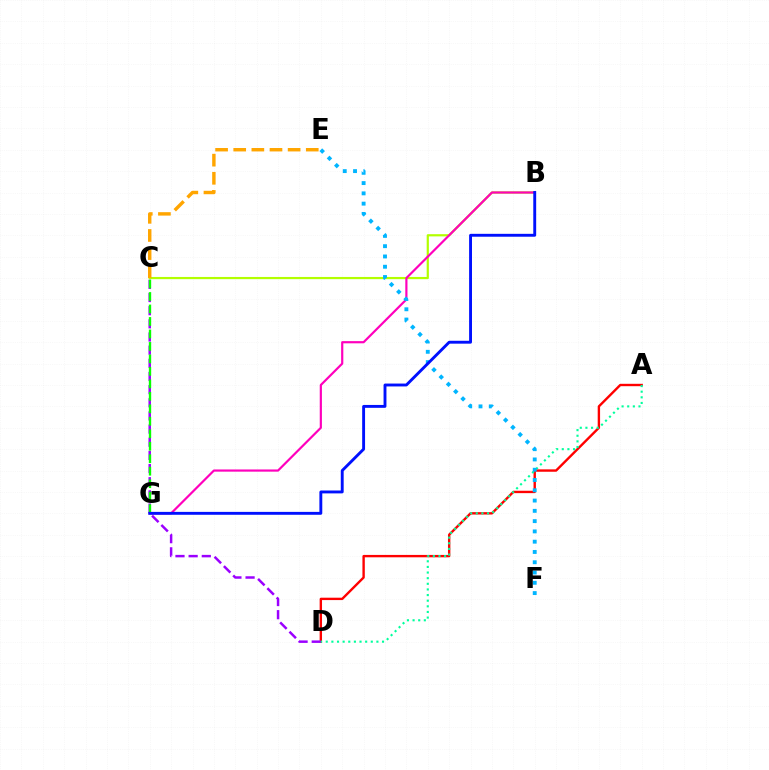{('A', 'D'): [{'color': '#ff0000', 'line_style': 'solid', 'thickness': 1.71}, {'color': '#00ff9d', 'line_style': 'dotted', 'thickness': 1.53}], ('B', 'C'): [{'color': '#b3ff00', 'line_style': 'solid', 'thickness': 1.59}], ('C', 'E'): [{'color': '#ffa500', 'line_style': 'dashed', 'thickness': 2.46}], ('C', 'D'): [{'color': '#9b00ff', 'line_style': 'dashed', 'thickness': 1.79}], ('C', 'G'): [{'color': '#08ff00', 'line_style': 'dashed', 'thickness': 1.7}], ('B', 'G'): [{'color': '#ff00bd', 'line_style': 'solid', 'thickness': 1.57}, {'color': '#0010ff', 'line_style': 'solid', 'thickness': 2.08}], ('E', 'F'): [{'color': '#00b5ff', 'line_style': 'dotted', 'thickness': 2.79}]}